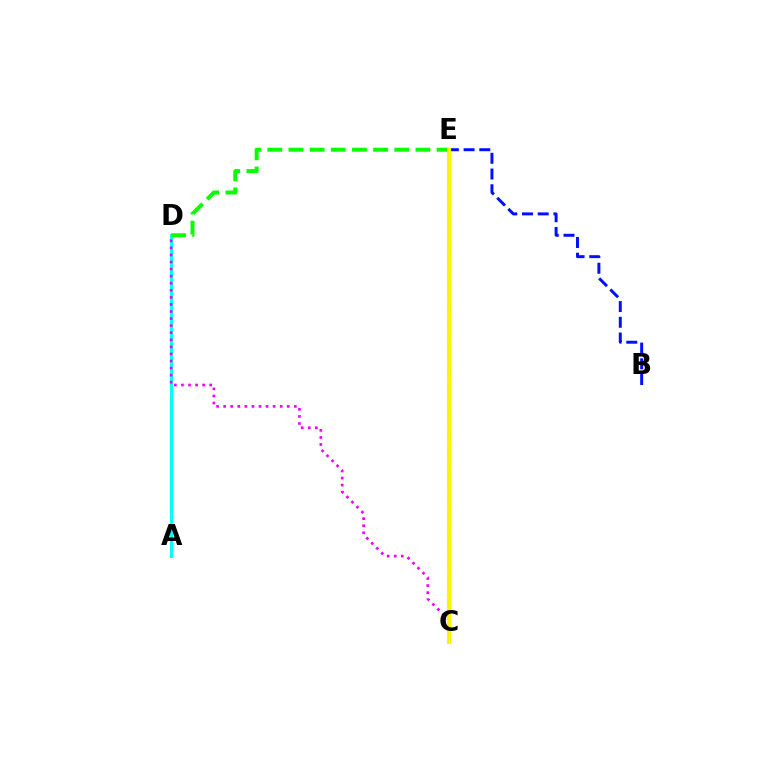{('C', 'E'): [{'color': '#ff0000', 'line_style': 'dashed', 'thickness': 2.91}, {'color': '#fcf500', 'line_style': 'solid', 'thickness': 2.93}], ('A', 'D'): [{'color': '#00fff6', 'line_style': 'solid', 'thickness': 2.14}], ('B', 'E'): [{'color': '#0010ff', 'line_style': 'dashed', 'thickness': 2.14}], ('C', 'D'): [{'color': '#ee00ff', 'line_style': 'dotted', 'thickness': 1.92}], ('D', 'E'): [{'color': '#08ff00', 'line_style': 'dashed', 'thickness': 2.88}]}